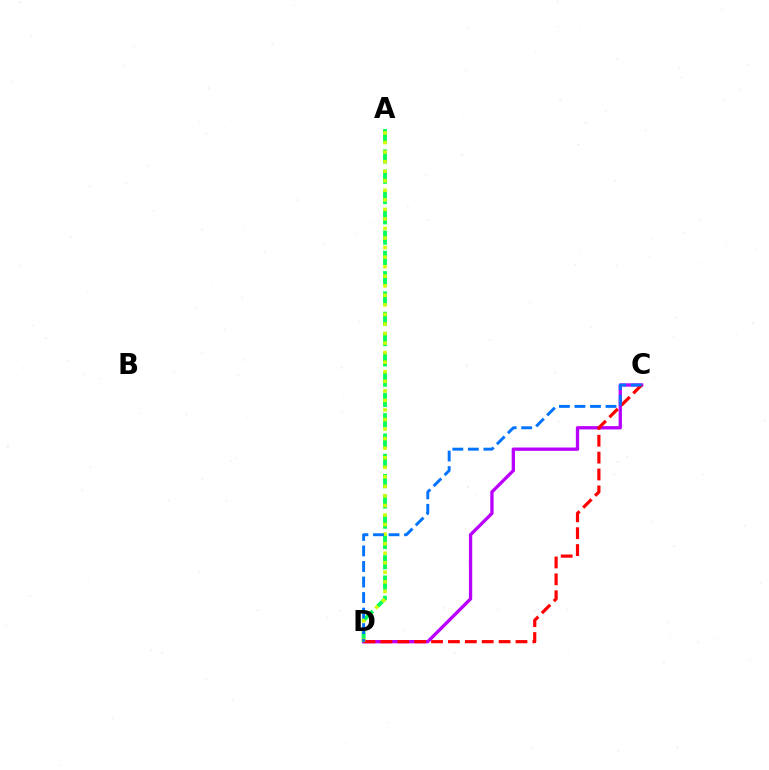{('C', 'D'): [{'color': '#b900ff', 'line_style': 'solid', 'thickness': 2.38}, {'color': '#ff0000', 'line_style': 'dashed', 'thickness': 2.29}, {'color': '#0074ff', 'line_style': 'dashed', 'thickness': 2.11}], ('A', 'D'): [{'color': '#00ff5c', 'line_style': 'dashed', 'thickness': 2.76}, {'color': '#d1ff00', 'line_style': 'dotted', 'thickness': 2.59}]}